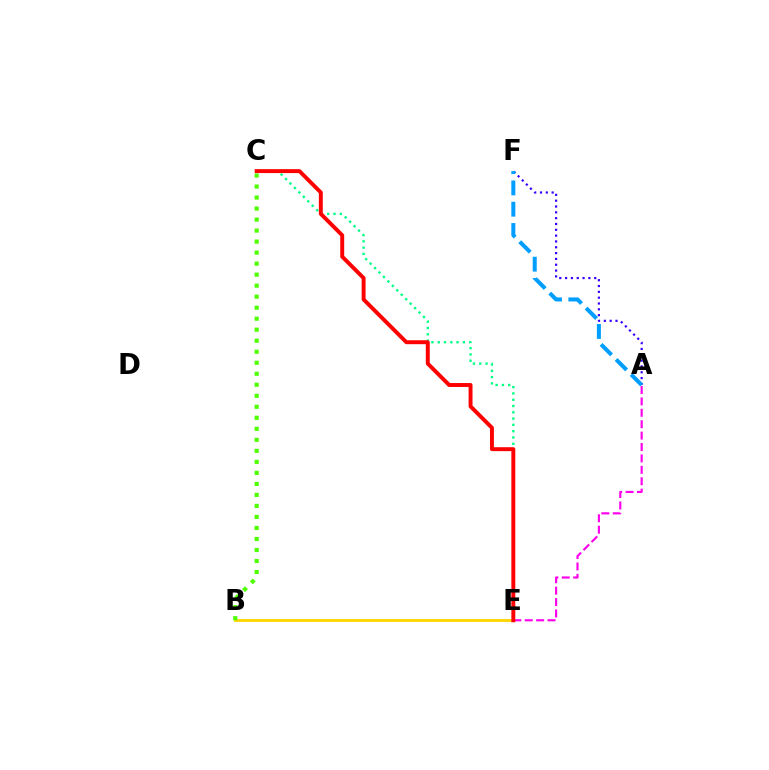{('C', 'E'): [{'color': '#00ff86', 'line_style': 'dotted', 'thickness': 1.71}, {'color': '#ff0000', 'line_style': 'solid', 'thickness': 2.83}], ('B', 'E'): [{'color': '#ffd500', 'line_style': 'solid', 'thickness': 2.04}], ('A', 'E'): [{'color': '#ff00ed', 'line_style': 'dashed', 'thickness': 1.55}], ('A', 'F'): [{'color': '#3700ff', 'line_style': 'dotted', 'thickness': 1.58}, {'color': '#009eff', 'line_style': 'dashed', 'thickness': 2.89}], ('B', 'C'): [{'color': '#4fff00', 'line_style': 'dotted', 'thickness': 2.99}]}